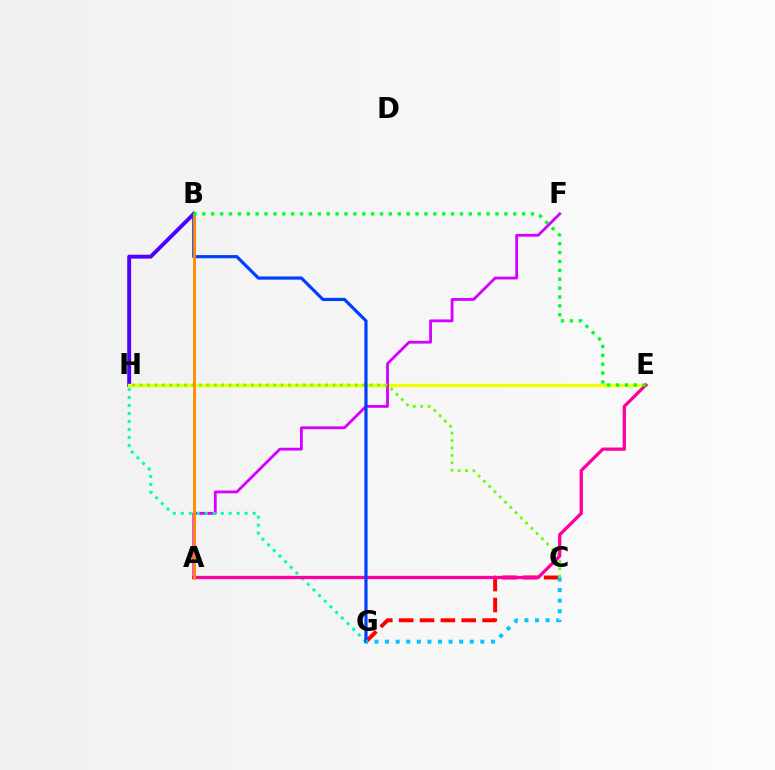{('B', 'H'): [{'color': '#4f00ff', 'line_style': 'solid', 'thickness': 2.8}], ('E', 'H'): [{'color': '#eeff00', 'line_style': 'solid', 'thickness': 2.41}], ('A', 'F'): [{'color': '#d600ff', 'line_style': 'solid', 'thickness': 2.03}], ('C', 'G'): [{'color': '#ff0000', 'line_style': 'dashed', 'thickness': 2.83}, {'color': '#00c7ff', 'line_style': 'dotted', 'thickness': 2.88}], ('C', 'H'): [{'color': '#66ff00', 'line_style': 'dotted', 'thickness': 2.02}], ('G', 'H'): [{'color': '#00ffaf', 'line_style': 'dotted', 'thickness': 2.17}], ('A', 'E'): [{'color': '#ff00a0', 'line_style': 'solid', 'thickness': 2.37}], ('B', 'G'): [{'color': '#003fff', 'line_style': 'solid', 'thickness': 2.29}], ('A', 'B'): [{'color': '#ff8800', 'line_style': 'solid', 'thickness': 2.05}], ('B', 'E'): [{'color': '#00ff27', 'line_style': 'dotted', 'thickness': 2.41}]}